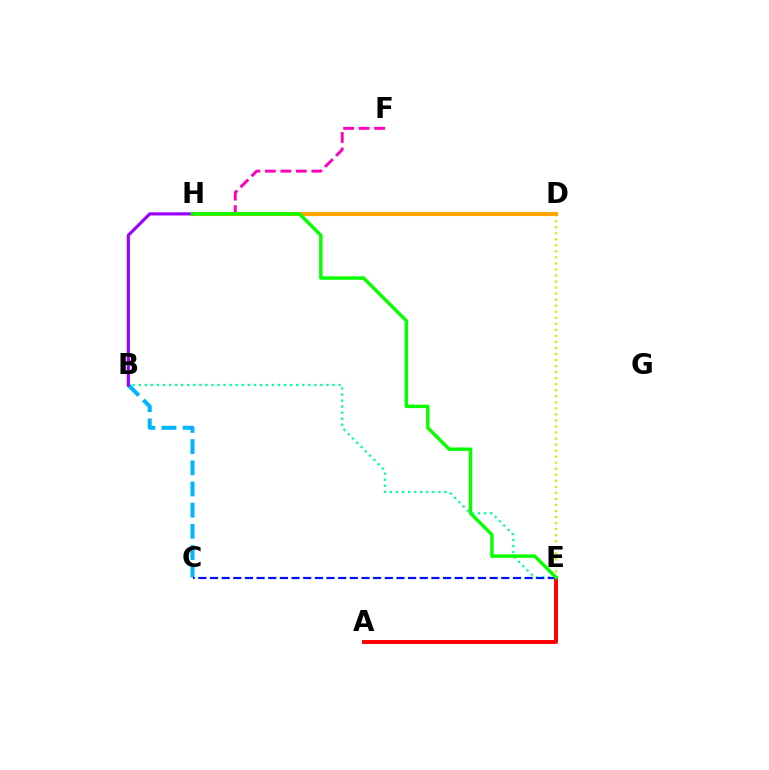{('B', 'E'): [{'color': '#00ff9d', 'line_style': 'dotted', 'thickness': 1.65}], ('A', 'E'): [{'color': '#ff0000', 'line_style': 'solid', 'thickness': 2.83}], ('D', 'E'): [{'color': '#b3ff00', 'line_style': 'dotted', 'thickness': 1.64}], ('B', 'C'): [{'color': '#00b5ff', 'line_style': 'dashed', 'thickness': 2.88}], ('F', 'H'): [{'color': '#ff00bd', 'line_style': 'dashed', 'thickness': 2.11}], ('C', 'E'): [{'color': '#0010ff', 'line_style': 'dashed', 'thickness': 1.58}], ('D', 'H'): [{'color': '#ffa500', 'line_style': 'solid', 'thickness': 2.97}], ('B', 'H'): [{'color': '#9b00ff', 'line_style': 'solid', 'thickness': 2.28}], ('E', 'H'): [{'color': '#08ff00', 'line_style': 'solid', 'thickness': 2.46}]}